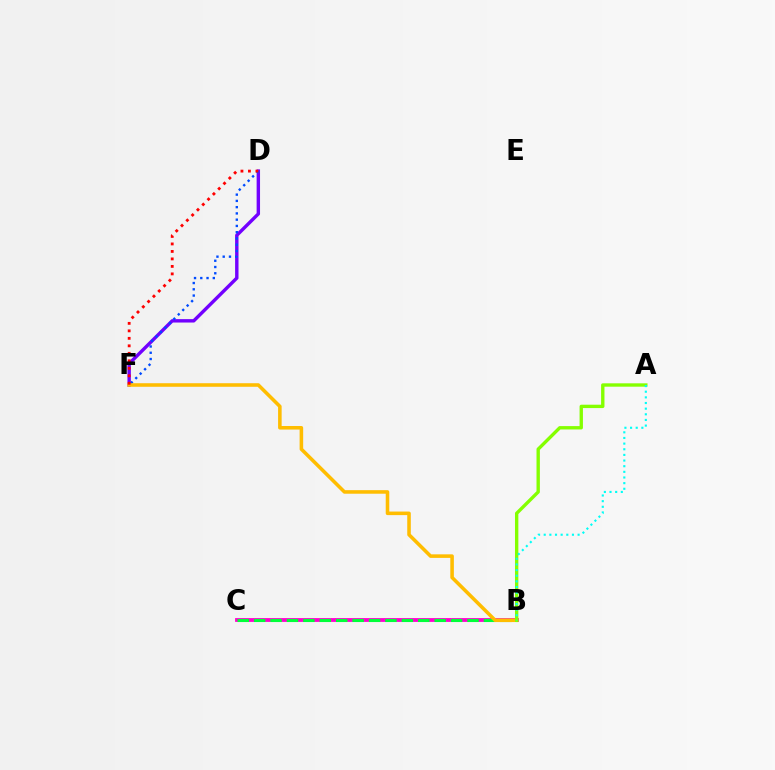{('B', 'C'): [{'color': '#ff00cf', 'line_style': 'solid', 'thickness': 2.74}, {'color': '#00ff39', 'line_style': 'dashed', 'thickness': 2.23}], ('D', 'F'): [{'color': '#7200ff', 'line_style': 'solid', 'thickness': 2.45}, {'color': '#004bff', 'line_style': 'dotted', 'thickness': 1.7}, {'color': '#ff0000', 'line_style': 'dotted', 'thickness': 2.03}], ('B', 'F'): [{'color': '#ffbd00', 'line_style': 'solid', 'thickness': 2.56}], ('A', 'B'): [{'color': '#84ff00', 'line_style': 'solid', 'thickness': 2.42}, {'color': '#00fff6', 'line_style': 'dotted', 'thickness': 1.53}]}